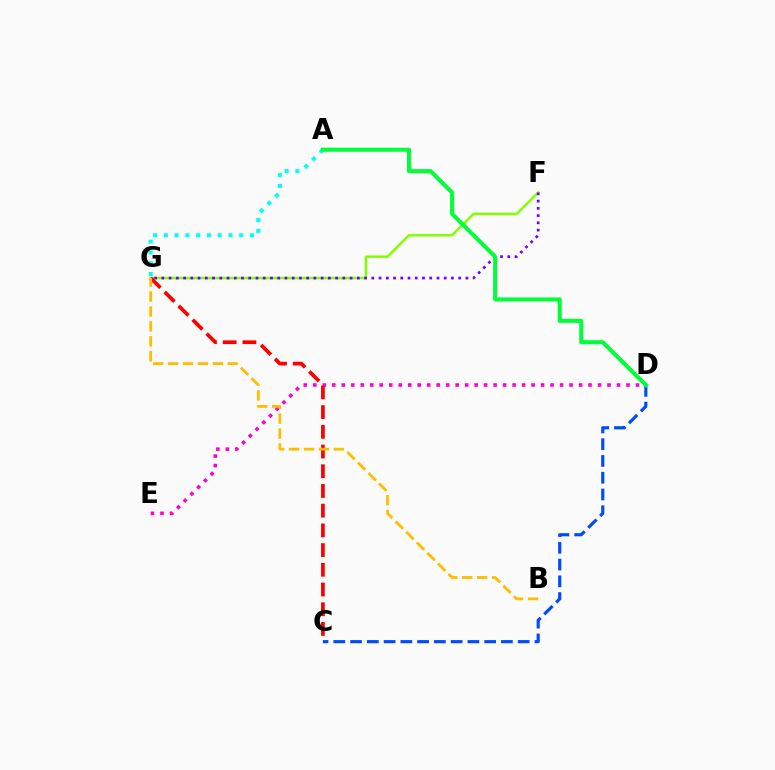{('A', 'G'): [{'color': '#00fff6', 'line_style': 'dotted', 'thickness': 2.93}], ('F', 'G'): [{'color': '#84ff00', 'line_style': 'solid', 'thickness': 1.8}, {'color': '#7200ff', 'line_style': 'dotted', 'thickness': 1.97}], ('D', 'E'): [{'color': '#ff00cf', 'line_style': 'dotted', 'thickness': 2.58}], ('C', 'G'): [{'color': '#ff0000', 'line_style': 'dashed', 'thickness': 2.68}], ('B', 'G'): [{'color': '#ffbd00', 'line_style': 'dashed', 'thickness': 2.03}], ('C', 'D'): [{'color': '#004bff', 'line_style': 'dashed', 'thickness': 2.28}], ('A', 'D'): [{'color': '#00ff39', 'line_style': 'solid', 'thickness': 2.92}]}